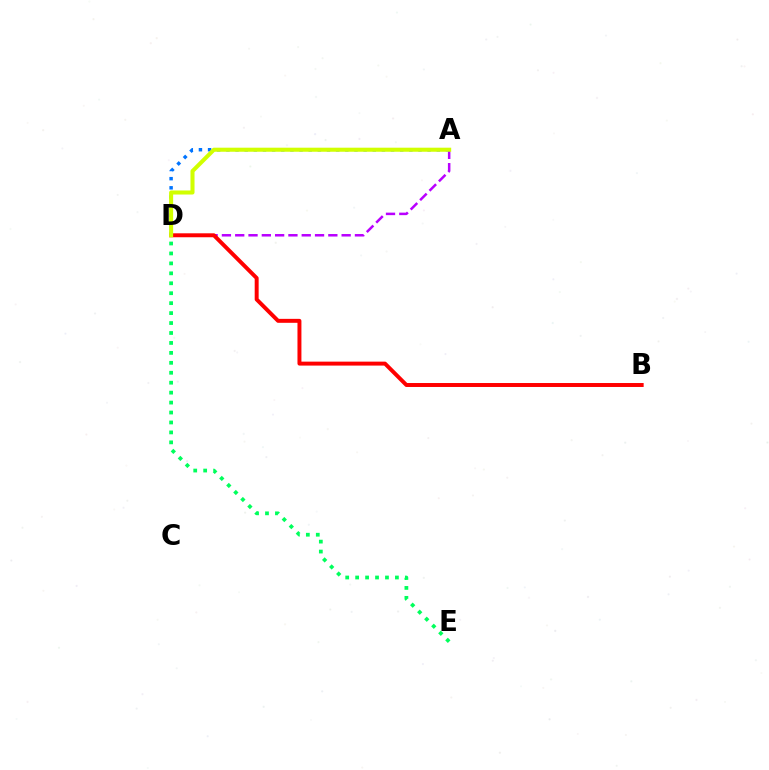{('A', 'D'): [{'color': '#b900ff', 'line_style': 'dashed', 'thickness': 1.81}, {'color': '#0074ff', 'line_style': 'dotted', 'thickness': 2.49}, {'color': '#d1ff00', 'line_style': 'solid', 'thickness': 2.92}], ('D', 'E'): [{'color': '#00ff5c', 'line_style': 'dotted', 'thickness': 2.7}], ('B', 'D'): [{'color': '#ff0000', 'line_style': 'solid', 'thickness': 2.85}]}